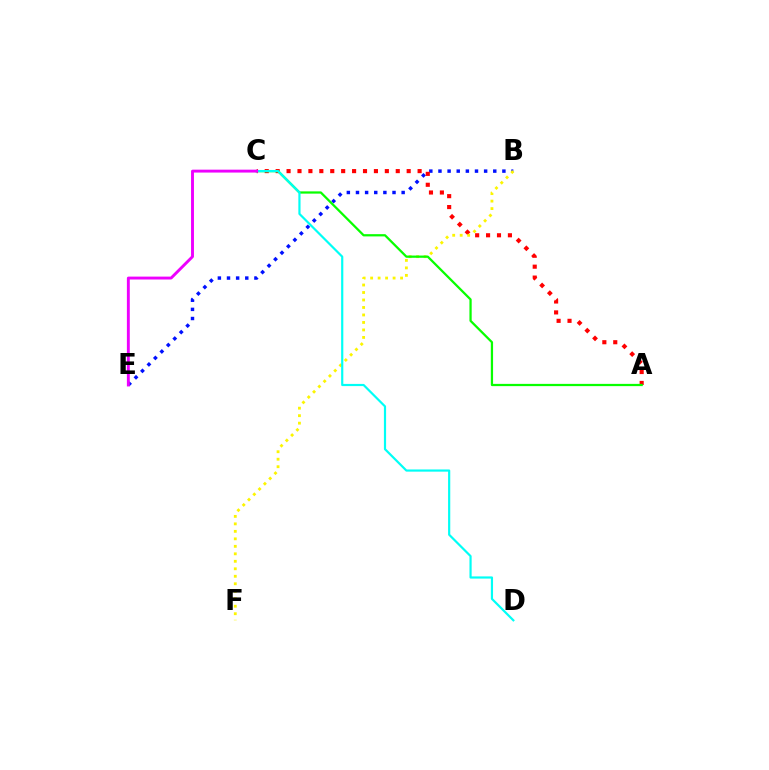{('B', 'E'): [{'color': '#0010ff', 'line_style': 'dotted', 'thickness': 2.48}], ('A', 'C'): [{'color': '#ff0000', 'line_style': 'dotted', 'thickness': 2.97}, {'color': '#08ff00', 'line_style': 'solid', 'thickness': 1.62}], ('B', 'F'): [{'color': '#fcf500', 'line_style': 'dotted', 'thickness': 2.03}], ('C', 'D'): [{'color': '#00fff6', 'line_style': 'solid', 'thickness': 1.57}], ('C', 'E'): [{'color': '#ee00ff', 'line_style': 'solid', 'thickness': 2.09}]}